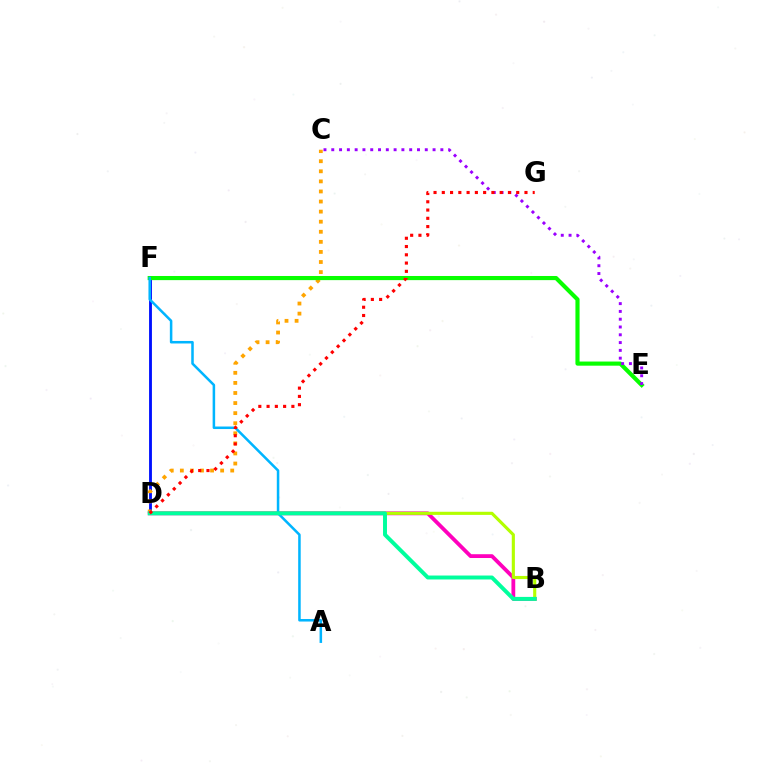{('D', 'F'): [{'color': '#0010ff', 'line_style': 'solid', 'thickness': 2.06}], ('C', 'D'): [{'color': '#ffa500', 'line_style': 'dotted', 'thickness': 2.74}], ('B', 'D'): [{'color': '#ff00bd', 'line_style': 'solid', 'thickness': 2.74}, {'color': '#b3ff00', 'line_style': 'solid', 'thickness': 2.25}, {'color': '#00ff9d', 'line_style': 'solid', 'thickness': 2.84}], ('E', 'F'): [{'color': '#08ff00', 'line_style': 'solid', 'thickness': 2.98}], ('C', 'E'): [{'color': '#9b00ff', 'line_style': 'dotted', 'thickness': 2.12}], ('A', 'F'): [{'color': '#00b5ff', 'line_style': 'solid', 'thickness': 1.82}], ('D', 'G'): [{'color': '#ff0000', 'line_style': 'dotted', 'thickness': 2.25}]}